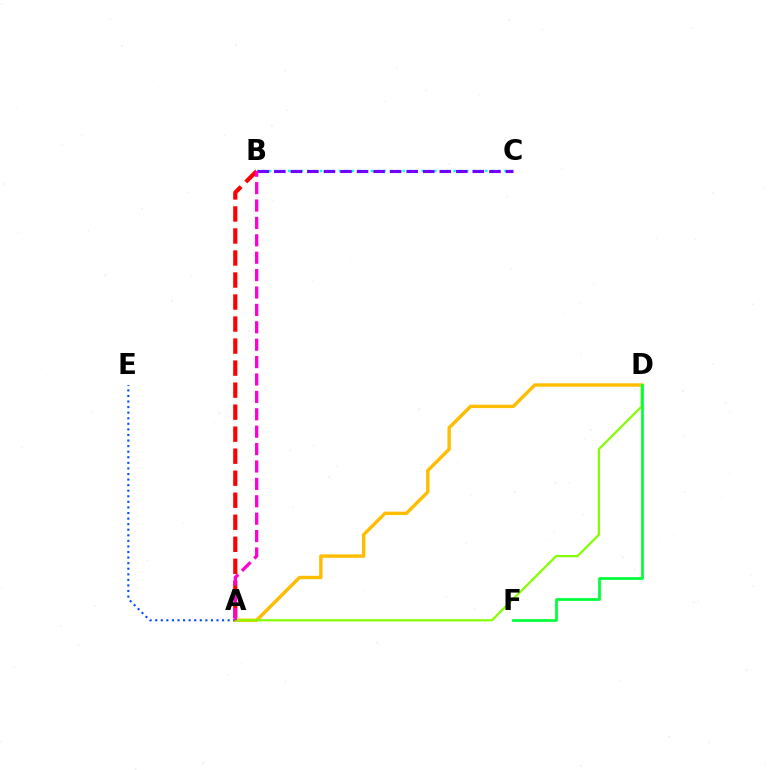{('A', 'D'): [{'color': '#ffbd00', 'line_style': 'solid', 'thickness': 2.46}, {'color': '#84ff00', 'line_style': 'solid', 'thickness': 1.6}], ('A', 'E'): [{'color': '#004bff', 'line_style': 'dotted', 'thickness': 1.51}], ('B', 'C'): [{'color': '#00fff6', 'line_style': 'dotted', 'thickness': 1.73}, {'color': '#7200ff', 'line_style': 'dashed', 'thickness': 2.25}], ('A', 'B'): [{'color': '#ff0000', 'line_style': 'dashed', 'thickness': 2.99}, {'color': '#ff00cf', 'line_style': 'dashed', 'thickness': 2.36}], ('D', 'F'): [{'color': '#00ff39', 'line_style': 'solid', 'thickness': 1.97}]}